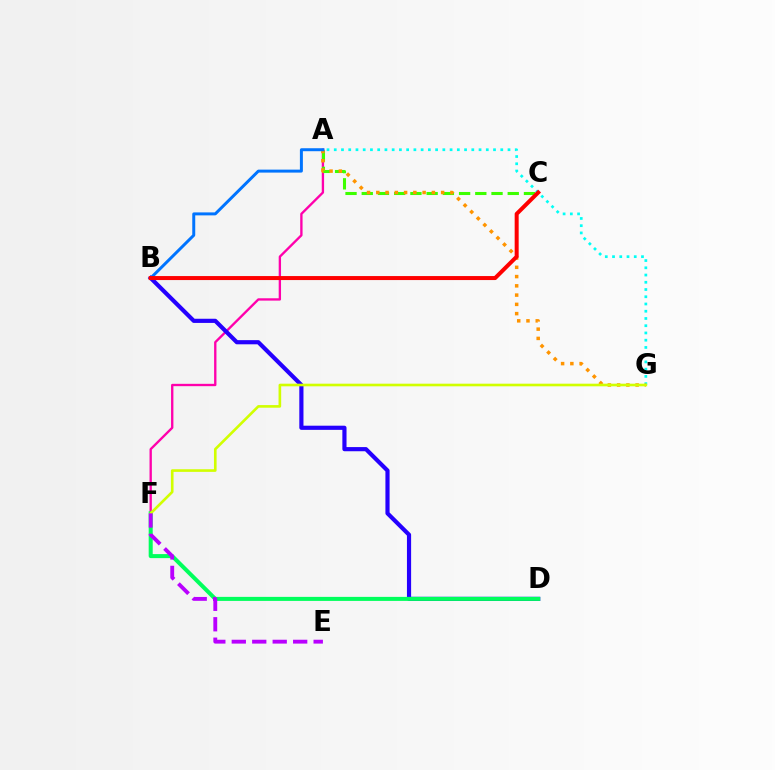{('A', 'F'): [{'color': '#ff00ac', 'line_style': 'solid', 'thickness': 1.69}], ('A', 'C'): [{'color': '#3dff00', 'line_style': 'dashed', 'thickness': 2.2}], ('A', 'G'): [{'color': '#00fff6', 'line_style': 'dotted', 'thickness': 1.97}, {'color': '#ff9400', 'line_style': 'dotted', 'thickness': 2.52}], ('B', 'D'): [{'color': '#2500ff', 'line_style': 'solid', 'thickness': 3.0}], ('A', 'B'): [{'color': '#0074ff', 'line_style': 'solid', 'thickness': 2.14}], ('D', 'F'): [{'color': '#00ff5c', 'line_style': 'solid', 'thickness': 2.9}], ('F', 'G'): [{'color': '#d1ff00', 'line_style': 'solid', 'thickness': 1.89}], ('E', 'F'): [{'color': '#b900ff', 'line_style': 'dashed', 'thickness': 2.78}], ('B', 'C'): [{'color': '#ff0000', 'line_style': 'solid', 'thickness': 2.88}]}